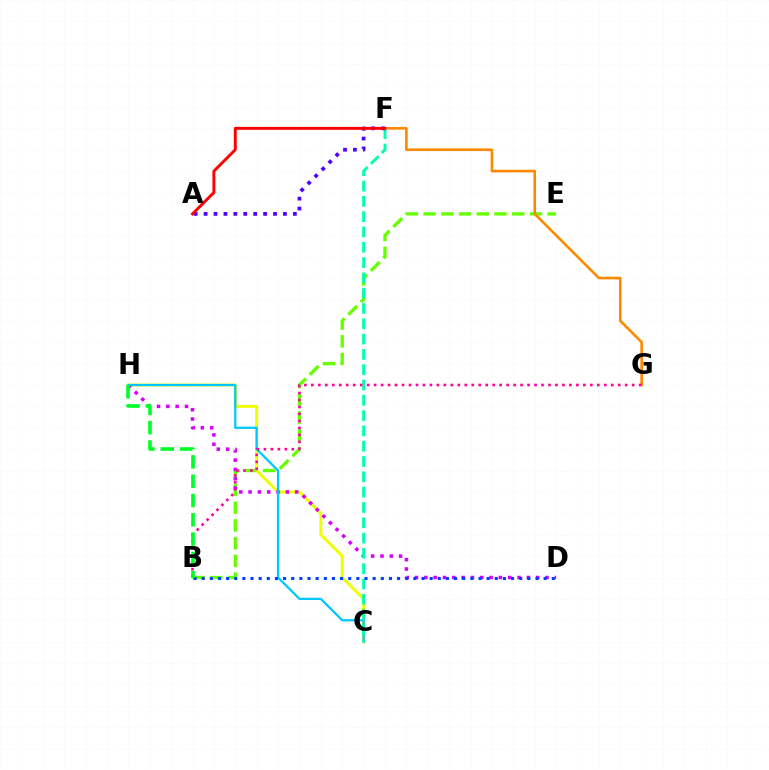{('B', 'E'): [{'color': '#66ff00', 'line_style': 'dashed', 'thickness': 2.41}], ('C', 'H'): [{'color': '#eeff00', 'line_style': 'solid', 'thickness': 2.15}, {'color': '#00c7ff', 'line_style': 'solid', 'thickness': 1.63}], ('F', 'G'): [{'color': '#ff8800', 'line_style': 'solid', 'thickness': 1.89}], ('D', 'H'): [{'color': '#d600ff', 'line_style': 'dotted', 'thickness': 2.53}], ('C', 'F'): [{'color': '#00ffaf', 'line_style': 'dashed', 'thickness': 2.08}], ('B', 'D'): [{'color': '#003fff', 'line_style': 'dotted', 'thickness': 2.21}], ('A', 'F'): [{'color': '#4f00ff', 'line_style': 'dotted', 'thickness': 2.69}, {'color': '#ff0000', 'line_style': 'solid', 'thickness': 2.1}], ('B', 'G'): [{'color': '#ff00a0', 'line_style': 'dotted', 'thickness': 1.9}], ('B', 'H'): [{'color': '#00ff27', 'line_style': 'dashed', 'thickness': 2.62}]}